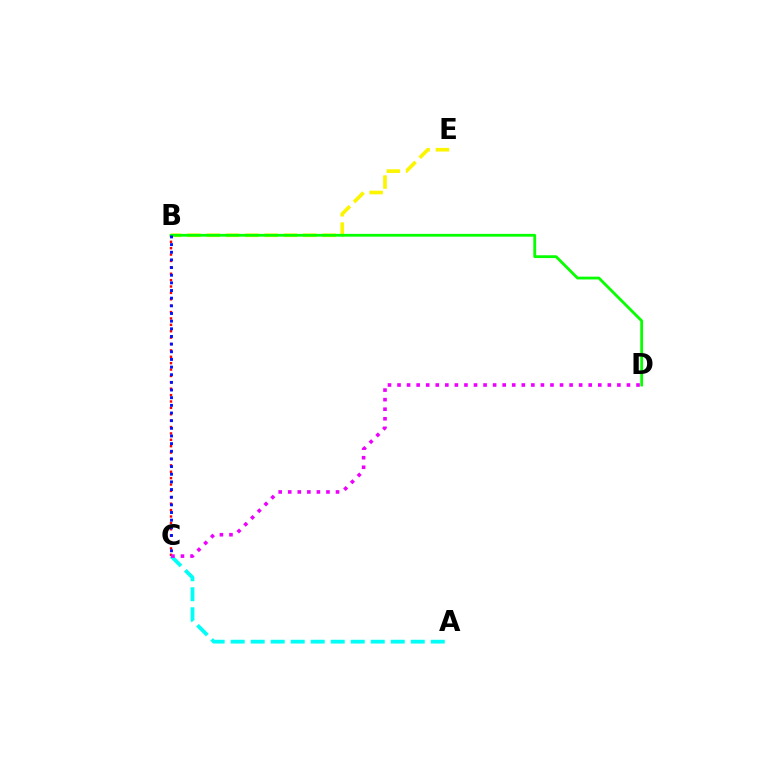{('B', 'C'): [{'color': '#ff0000', 'line_style': 'dotted', 'thickness': 1.74}, {'color': '#0010ff', 'line_style': 'dotted', 'thickness': 2.08}], ('B', 'E'): [{'color': '#fcf500', 'line_style': 'dashed', 'thickness': 2.62}], ('A', 'C'): [{'color': '#00fff6', 'line_style': 'dashed', 'thickness': 2.72}], ('C', 'D'): [{'color': '#ee00ff', 'line_style': 'dotted', 'thickness': 2.6}], ('B', 'D'): [{'color': '#08ff00', 'line_style': 'solid', 'thickness': 2.02}]}